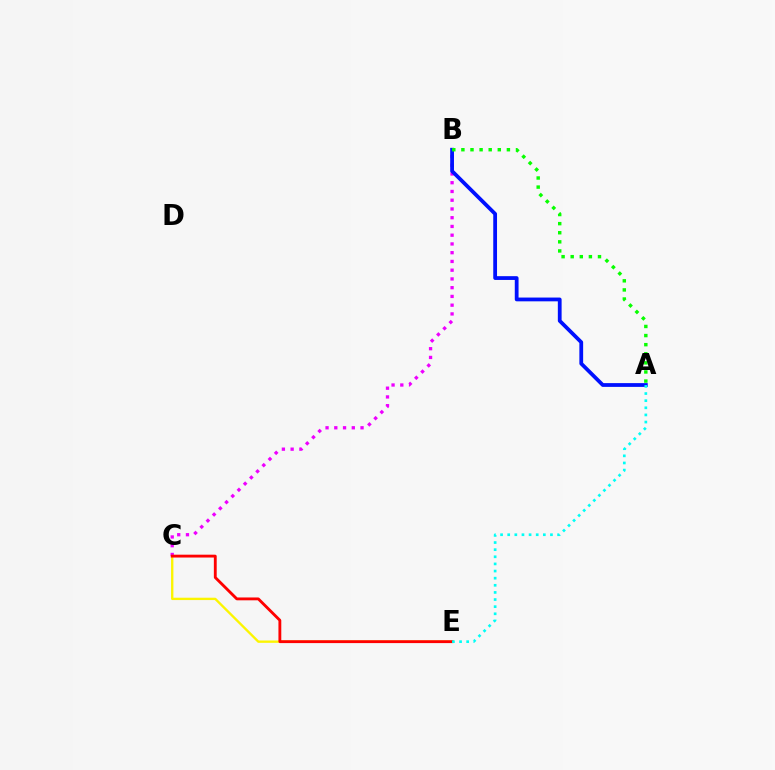{('B', 'C'): [{'color': '#ee00ff', 'line_style': 'dotted', 'thickness': 2.38}], ('A', 'B'): [{'color': '#0010ff', 'line_style': 'solid', 'thickness': 2.72}, {'color': '#08ff00', 'line_style': 'dotted', 'thickness': 2.47}], ('C', 'E'): [{'color': '#fcf500', 'line_style': 'solid', 'thickness': 1.69}, {'color': '#ff0000', 'line_style': 'solid', 'thickness': 2.05}], ('A', 'E'): [{'color': '#00fff6', 'line_style': 'dotted', 'thickness': 1.94}]}